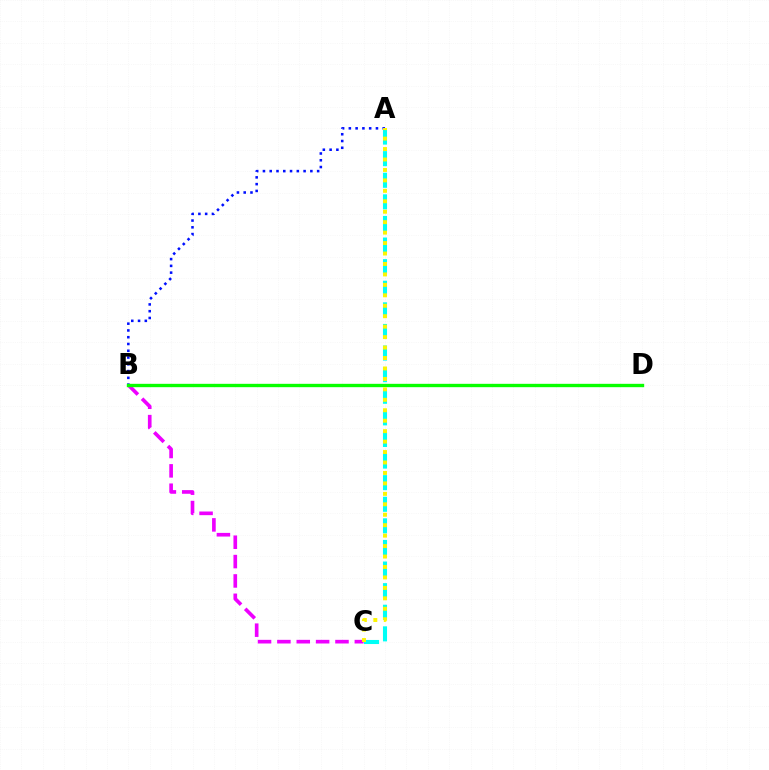{('B', 'D'): [{'color': '#ff0000', 'line_style': 'dotted', 'thickness': 1.91}, {'color': '#08ff00', 'line_style': 'solid', 'thickness': 2.42}], ('B', 'C'): [{'color': '#ee00ff', 'line_style': 'dashed', 'thickness': 2.63}], ('A', 'B'): [{'color': '#0010ff', 'line_style': 'dotted', 'thickness': 1.84}], ('A', 'C'): [{'color': '#00fff6', 'line_style': 'dashed', 'thickness': 2.93}, {'color': '#fcf500', 'line_style': 'dotted', 'thickness': 2.84}]}